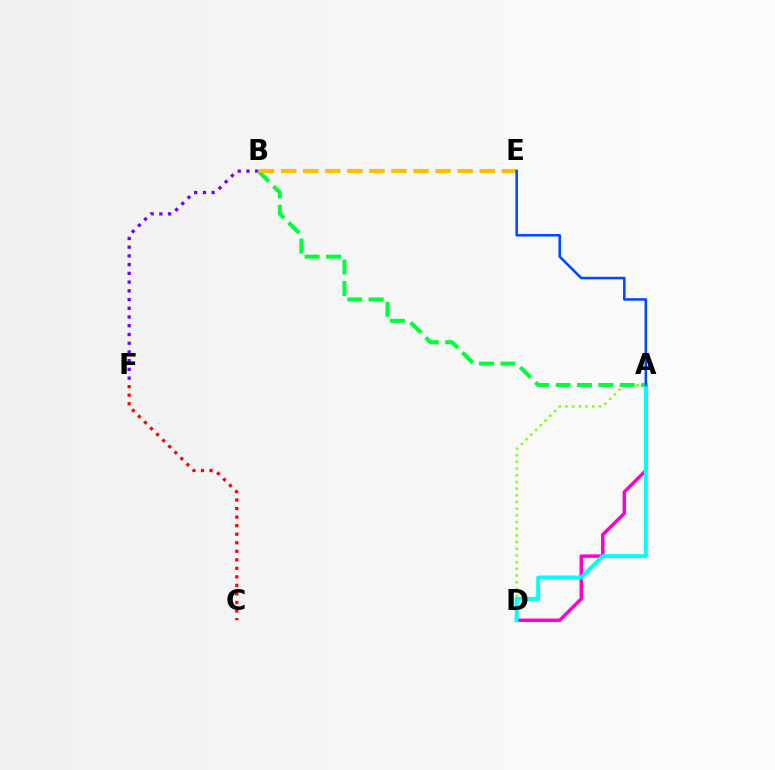{('A', 'D'): [{'color': '#84ff00', 'line_style': 'dotted', 'thickness': 1.82}, {'color': '#ff00cf', 'line_style': 'solid', 'thickness': 2.5}, {'color': '#00fff6', 'line_style': 'solid', 'thickness': 2.86}], ('B', 'F'): [{'color': '#7200ff', 'line_style': 'dotted', 'thickness': 2.37}], ('A', 'B'): [{'color': '#00ff39', 'line_style': 'dashed', 'thickness': 2.9}], ('B', 'E'): [{'color': '#ffbd00', 'line_style': 'dashed', 'thickness': 3.0}], ('C', 'F'): [{'color': '#ff0000', 'line_style': 'dotted', 'thickness': 2.32}], ('A', 'E'): [{'color': '#004bff', 'line_style': 'solid', 'thickness': 1.86}]}